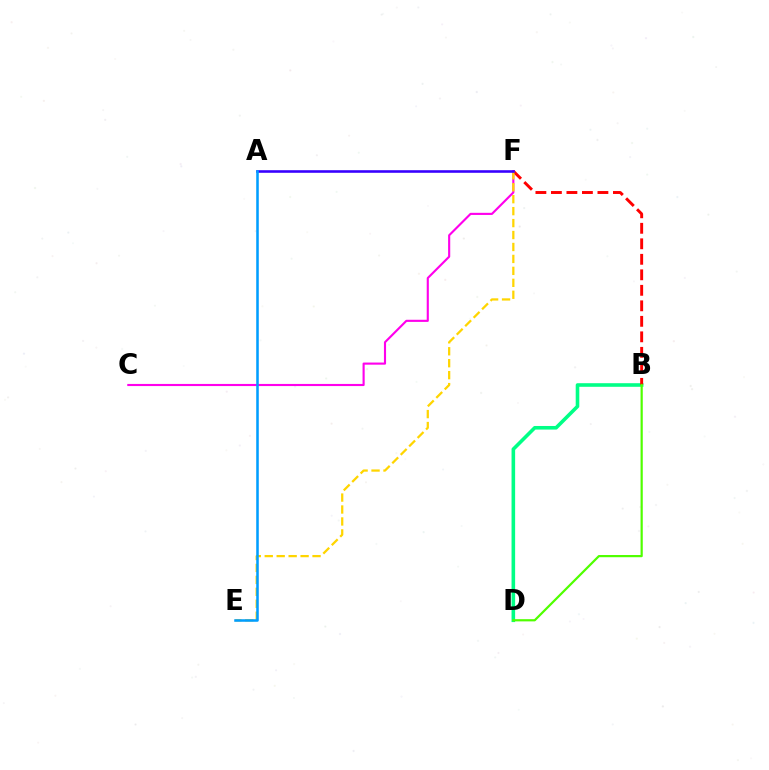{('C', 'F'): [{'color': '#ff00ed', 'line_style': 'solid', 'thickness': 1.53}], ('B', 'D'): [{'color': '#00ff86', 'line_style': 'solid', 'thickness': 2.59}, {'color': '#4fff00', 'line_style': 'solid', 'thickness': 1.59}], ('B', 'F'): [{'color': '#ff0000', 'line_style': 'dashed', 'thickness': 2.11}], ('E', 'F'): [{'color': '#ffd500', 'line_style': 'dashed', 'thickness': 1.62}], ('A', 'F'): [{'color': '#3700ff', 'line_style': 'solid', 'thickness': 1.86}], ('A', 'E'): [{'color': '#009eff', 'line_style': 'solid', 'thickness': 1.83}]}